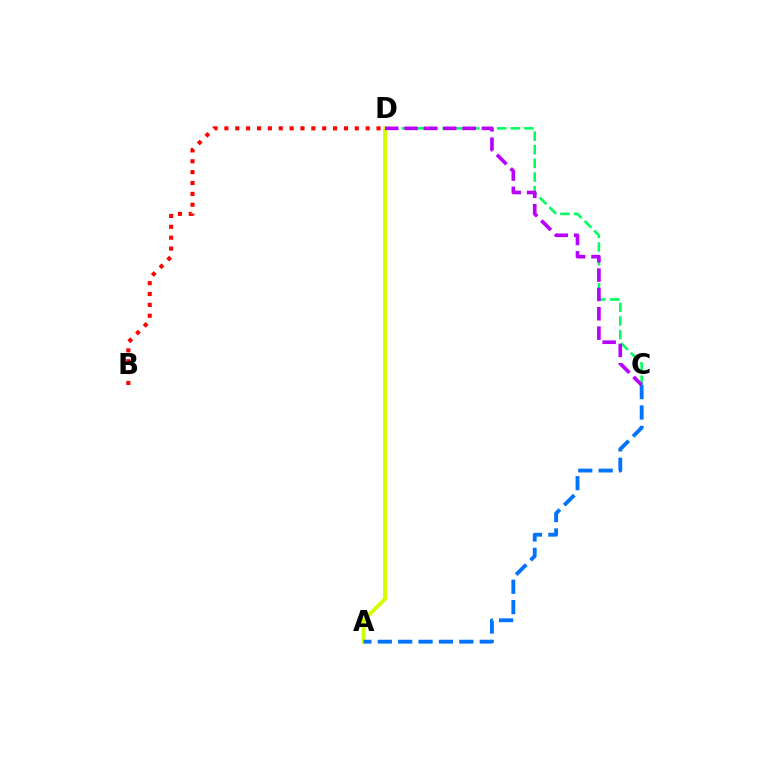{('C', 'D'): [{'color': '#00ff5c', 'line_style': 'dashed', 'thickness': 1.85}, {'color': '#b900ff', 'line_style': 'dashed', 'thickness': 2.63}], ('B', 'D'): [{'color': '#ff0000', 'line_style': 'dotted', 'thickness': 2.95}], ('A', 'D'): [{'color': '#d1ff00', 'line_style': 'solid', 'thickness': 2.82}], ('A', 'C'): [{'color': '#0074ff', 'line_style': 'dashed', 'thickness': 2.77}]}